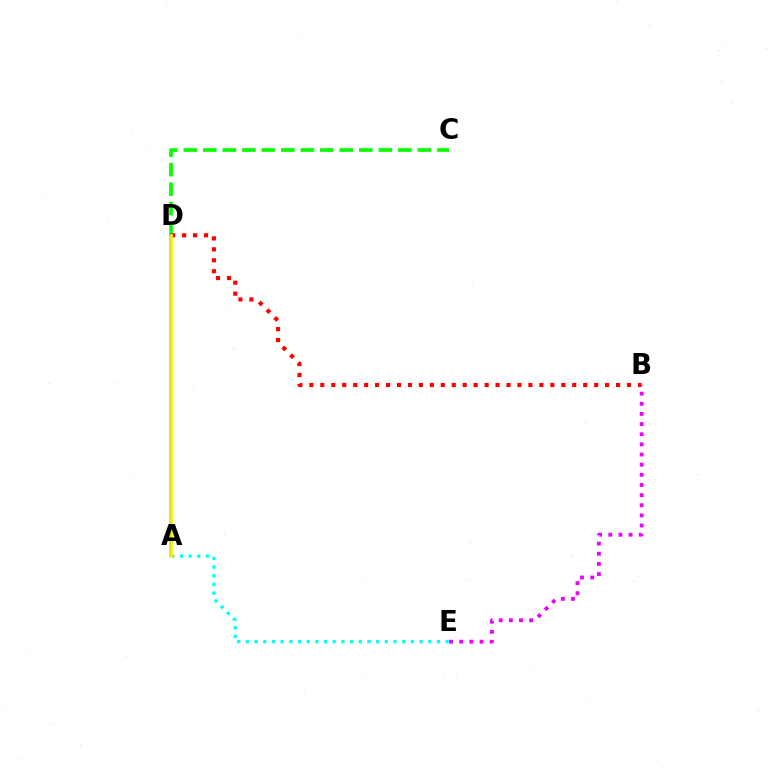{('A', 'E'): [{'color': '#00fff6', 'line_style': 'dotted', 'thickness': 2.36}], ('C', 'D'): [{'color': '#08ff00', 'line_style': 'dashed', 'thickness': 2.65}], ('A', 'D'): [{'color': '#0010ff', 'line_style': 'solid', 'thickness': 1.75}, {'color': '#fcf500', 'line_style': 'solid', 'thickness': 2.0}], ('B', 'D'): [{'color': '#ff0000', 'line_style': 'dotted', 'thickness': 2.98}], ('B', 'E'): [{'color': '#ee00ff', 'line_style': 'dotted', 'thickness': 2.76}]}